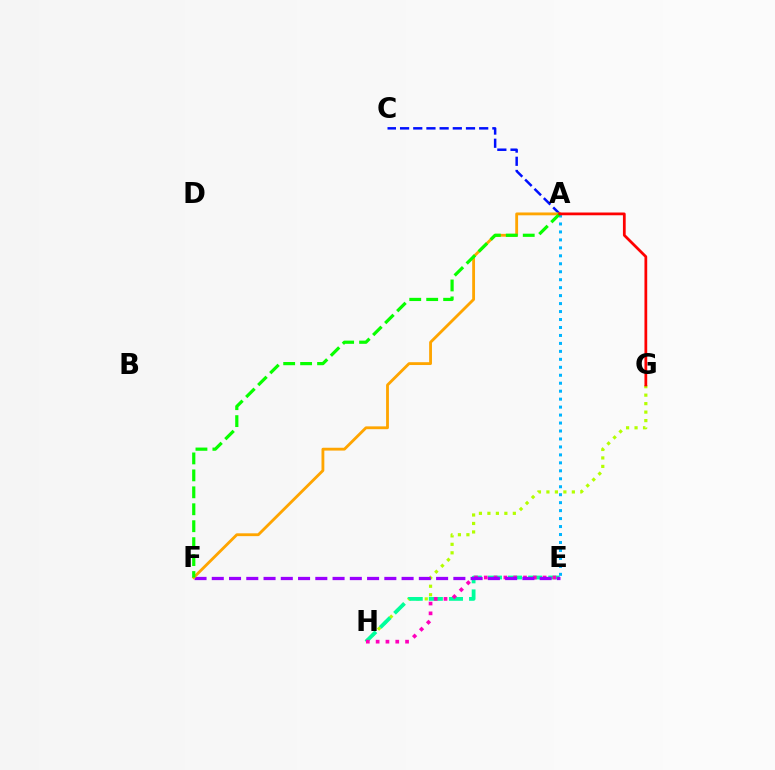{('G', 'H'): [{'color': '#b3ff00', 'line_style': 'dotted', 'thickness': 2.3}], ('E', 'H'): [{'color': '#00ff9d', 'line_style': 'dashed', 'thickness': 2.73}, {'color': '#ff00bd', 'line_style': 'dotted', 'thickness': 2.67}], ('E', 'F'): [{'color': '#9b00ff', 'line_style': 'dashed', 'thickness': 2.34}], ('A', 'C'): [{'color': '#0010ff', 'line_style': 'dashed', 'thickness': 1.79}], ('A', 'F'): [{'color': '#ffa500', 'line_style': 'solid', 'thickness': 2.04}, {'color': '#08ff00', 'line_style': 'dashed', 'thickness': 2.3}], ('A', 'E'): [{'color': '#00b5ff', 'line_style': 'dotted', 'thickness': 2.16}], ('A', 'G'): [{'color': '#ff0000', 'line_style': 'solid', 'thickness': 1.98}]}